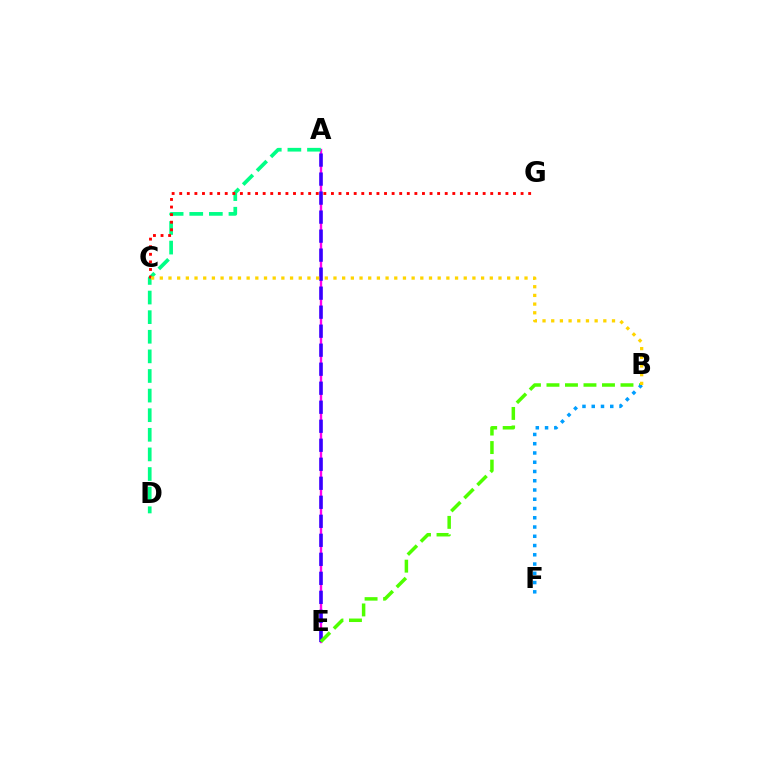{('A', 'E'): [{'color': '#ff00ed', 'line_style': 'solid', 'thickness': 1.71}, {'color': '#3700ff', 'line_style': 'dashed', 'thickness': 2.58}], ('A', 'D'): [{'color': '#00ff86', 'line_style': 'dashed', 'thickness': 2.66}], ('C', 'G'): [{'color': '#ff0000', 'line_style': 'dotted', 'thickness': 2.06}], ('B', 'E'): [{'color': '#4fff00', 'line_style': 'dashed', 'thickness': 2.51}], ('B', 'F'): [{'color': '#009eff', 'line_style': 'dotted', 'thickness': 2.52}], ('B', 'C'): [{'color': '#ffd500', 'line_style': 'dotted', 'thickness': 2.36}]}